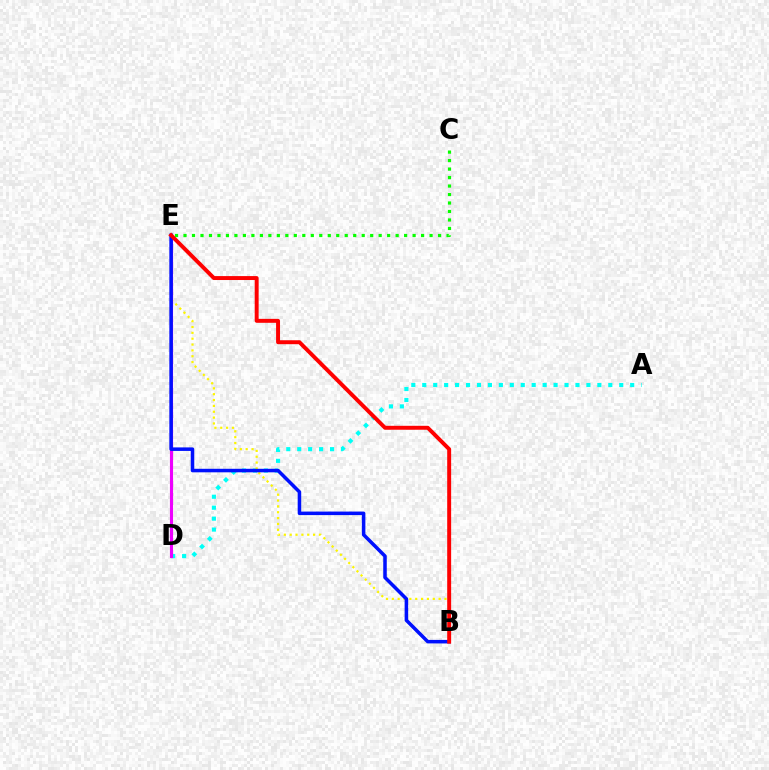{('A', 'D'): [{'color': '#00fff6', 'line_style': 'dotted', 'thickness': 2.97}], ('B', 'E'): [{'color': '#fcf500', 'line_style': 'dotted', 'thickness': 1.59}, {'color': '#0010ff', 'line_style': 'solid', 'thickness': 2.54}, {'color': '#ff0000', 'line_style': 'solid', 'thickness': 2.83}], ('D', 'E'): [{'color': '#ee00ff', 'line_style': 'solid', 'thickness': 2.24}], ('C', 'E'): [{'color': '#08ff00', 'line_style': 'dotted', 'thickness': 2.31}]}